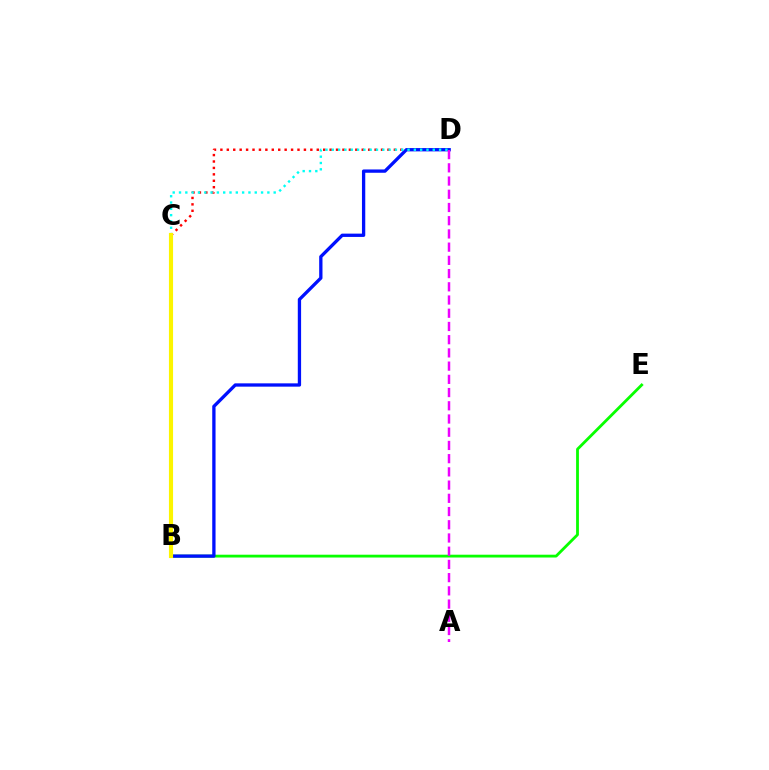{('C', 'D'): [{'color': '#ff0000', 'line_style': 'dotted', 'thickness': 1.75}, {'color': '#00fff6', 'line_style': 'dotted', 'thickness': 1.71}], ('B', 'E'): [{'color': '#08ff00', 'line_style': 'solid', 'thickness': 2.02}], ('B', 'D'): [{'color': '#0010ff', 'line_style': 'solid', 'thickness': 2.38}], ('A', 'D'): [{'color': '#ee00ff', 'line_style': 'dashed', 'thickness': 1.8}], ('B', 'C'): [{'color': '#fcf500', 'line_style': 'solid', 'thickness': 2.97}]}